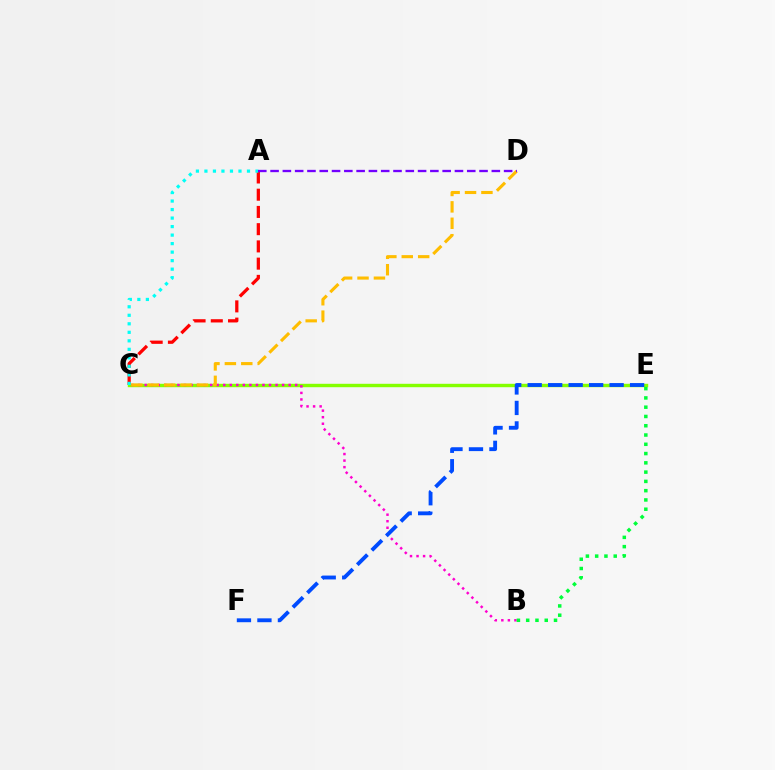{('A', 'C'): [{'color': '#ff0000', 'line_style': 'dashed', 'thickness': 2.34}, {'color': '#00fff6', 'line_style': 'dotted', 'thickness': 2.31}], ('C', 'E'): [{'color': '#84ff00', 'line_style': 'solid', 'thickness': 2.46}], ('B', 'C'): [{'color': '#ff00cf', 'line_style': 'dotted', 'thickness': 1.78}], ('C', 'D'): [{'color': '#ffbd00', 'line_style': 'dashed', 'thickness': 2.23}], ('B', 'E'): [{'color': '#00ff39', 'line_style': 'dotted', 'thickness': 2.52}], ('A', 'D'): [{'color': '#7200ff', 'line_style': 'dashed', 'thickness': 1.67}], ('E', 'F'): [{'color': '#004bff', 'line_style': 'dashed', 'thickness': 2.78}]}